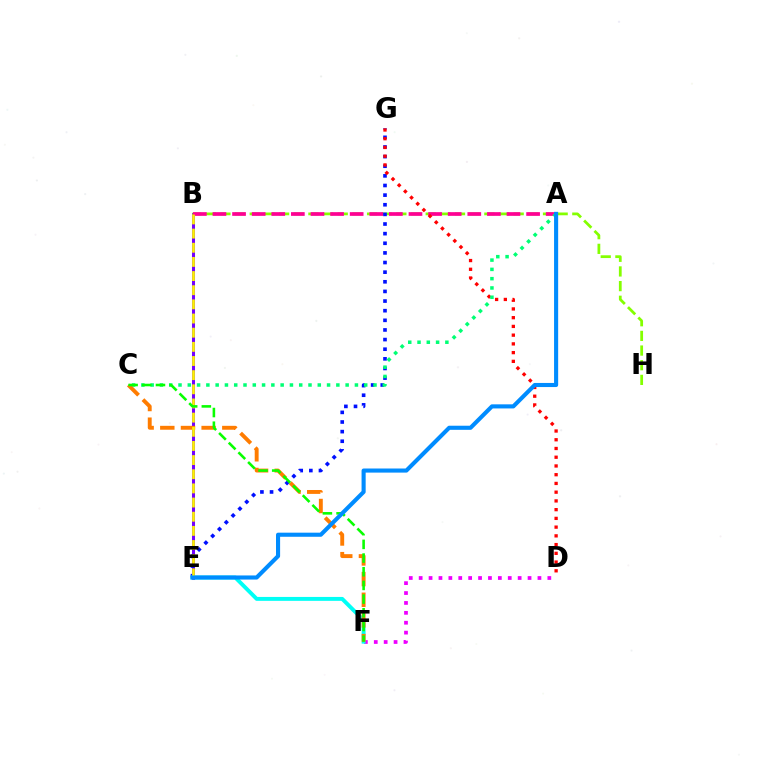{('B', 'E'): [{'color': '#7200ff', 'line_style': 'solid', 'thickness': 2.17}, {'color': '#fcf500', 'line_style': 'dashed', 'thickness': 1.92}], ('B', 'H'): [{'color': '#84ff00', 'line_style': 'dashed', 'thickness': 1.99}], ('A', 'B'): [{'color': '#ff0094', 'line_style': 'dashed', 'thickness': 2.66}], ('D', 'F'): [{'color': '#ee00ff', 'line_style': 'dotted', 'thickness': 2.69}], ('E', 'G'): [{'color': '#0010ff', 'line_style': 'dotted', 'thickness': 2.62}], ('E', 'F'): [{'color': '#00fff6', 'line_style': 'solid', 'thickness': 2.82}], ('D', 'G'): [{'color': '#ff0000', 'line_style': 'dotted', 'thickness': 2.37}], ('A', 'C'): [{'color': '#00ff74', 'line_style': 'dotted', 'thickness': 2.52}], ('C', 'F'): [{'color': '#ff7c00', 'line_style': 'dashed', 'thickness': 2.81}, {'color': '#08ff00', 'line_style': 'dashed', 'thickness': 1.86}], ('A', 'E'): [{'color': '#008cff', 'line_style': 'solid', 'thickness': 2.95}]}